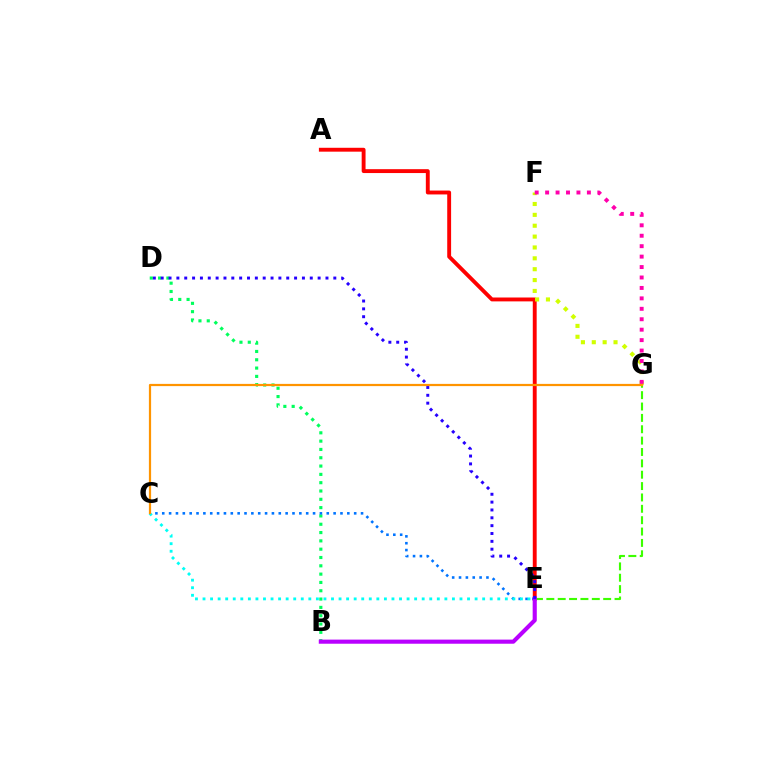{('A', 'E'): [{'color': '#ff0000', 'line_style': 'solid', 'thickness': 2.79}], ('E', 'G'): [{'color': '#3dff00', 'line_style': 'dashed', 'thickness': 1.54}], ('B', 'D'): [{'color': '#00ff5c', 'line_style': 'dotted', 'thickness': 2.26}], ('C', 'E'): [{'color': '#0074ff', 'line_style': 'dotted', 'thickness': 1.86}, {'color': '#00fff6', 'line_style': 'dotted', 'thickness': 2.05}], ('B', 'E'): [{'color': '#b900ff', 'line_style': 'solid', 'thickness': 2.96}], ('F', 'G'): [{'color': '#d1ff00', 'line_style': 'dotted', 'thickness': 2.95}, {'color': '#ff00ac', 'line_style': 'dotted', 'thickness': 2.84}], ('D', 'E'): [{'color': '#2500ff', 'line_style': 'dotted', 'thickness': 2.13}], ('C', 'G'): [{'color': '#ff9400', 'line_style': 'solid', 'thickness': 1.6}]}